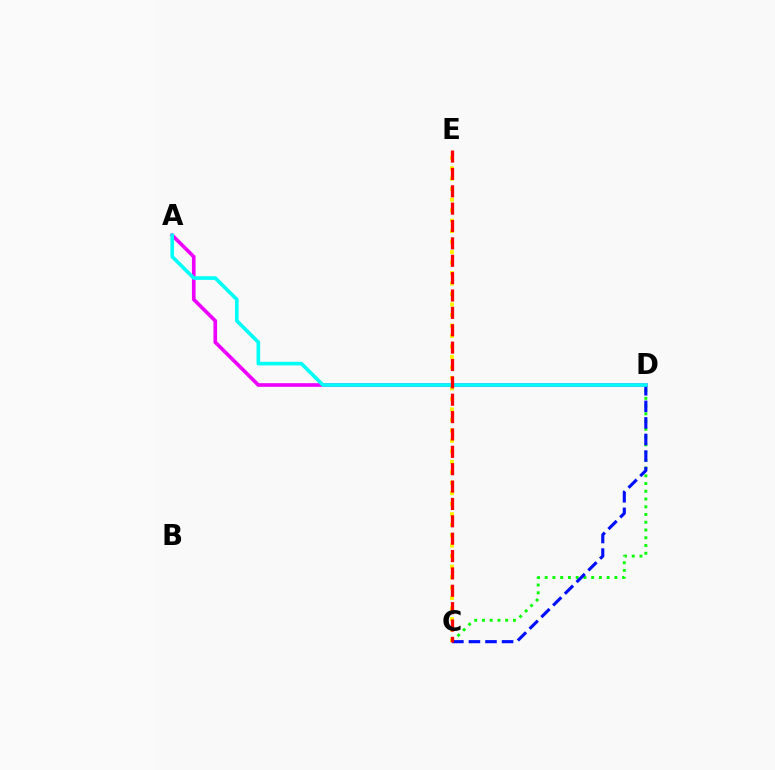{('C', 'E'): [{'color': '#fcf500', 'line_style': 'dotted', 'thickness': 2.85}, {'color': '#ff0000', 'line_style': 'dashed', 'thickness': 2.36}], ('A', 'D'): [{'color': '#ee00ff', 'line_style': 'solid', 'thickness': 2.62}, {'color': '#00fff6', 'line_style': 'solid', 'thickness': 2.62}], ('C', 'D'): [{'color': '#08ff00', 'line_style': 'dotted', 'thickness': 2.1}, {'color': '#0010ff', 'line_style': 'dashed', 'thickness': 2.25}]}